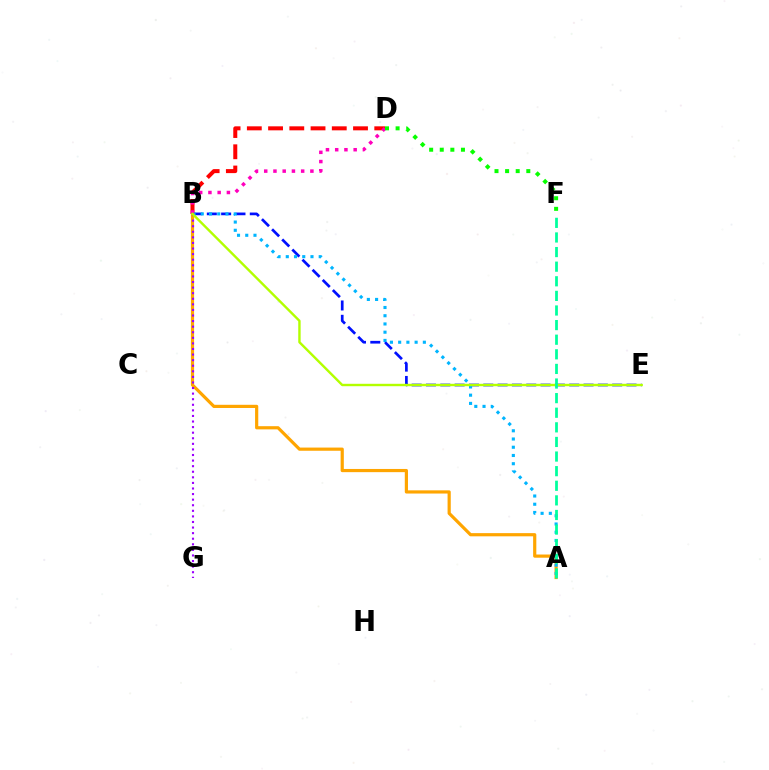{('B', 'E'): [{'color': '#0010ff', 'line_style': 'dashed', 'thickness': 1.95}, {'color': '#b3ff00', 'line_style': 'solid', 'thickness': 1.73}], ('A', 'B'): [{'color': '#ffa500', 'line_style': 'solid', 'thickness': 2.3}, {'color': '#00b5ff', 'line_style': 'dotted', 'thickness': 2.24}], ('B', 'G'): [{'color': '#9b00ff', 'line_style': 'dotted', 'thickness': 1.52}], ('B', 'D'): [{'color': '#ff0000', 'line_style': 'dashed', 'thickness': 2.89}, {'color': '#ff00bd', 'line_style': 'dotted', 'thickness': 2.51}], ('D', 'F'): [{'color': '#08ff00', 'line_style': 'dotted', 'thickness': 2.88}], ('A', 'F'): [{'color': '#00ff9d', 'line_style': 'dashed', 'thickness': 1.98}]}